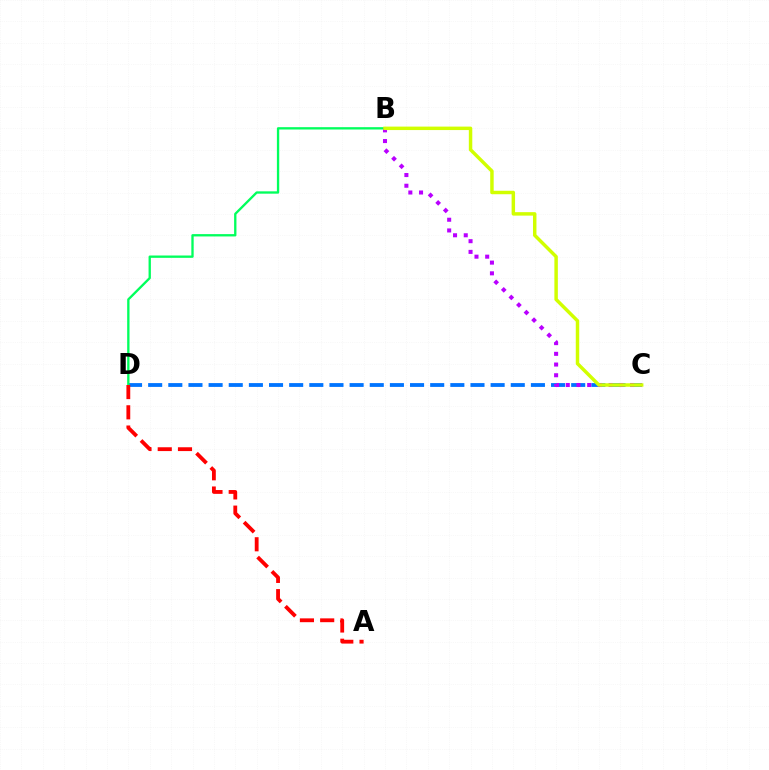{('C', 'D'): [{'color': '#0074ff', 'line_style': 'dashed', 'thickness': 2.74}], ('B', 'D'): [{'color': '#00ff5c', 'line_style': 'solid', 'thickness': 1.68}], ('B', 'C'): [{'color': '#b900ff', 'line_style': 'dotted', 'thickness': 2.91}, {'color': '#d1ff00', 'line_style': 'solid', 'thickness': 2.49}], ('A', 'D'): [{'color': '#ff0000', 'line_style': 'dashed', 'thickness': 2.75}]}